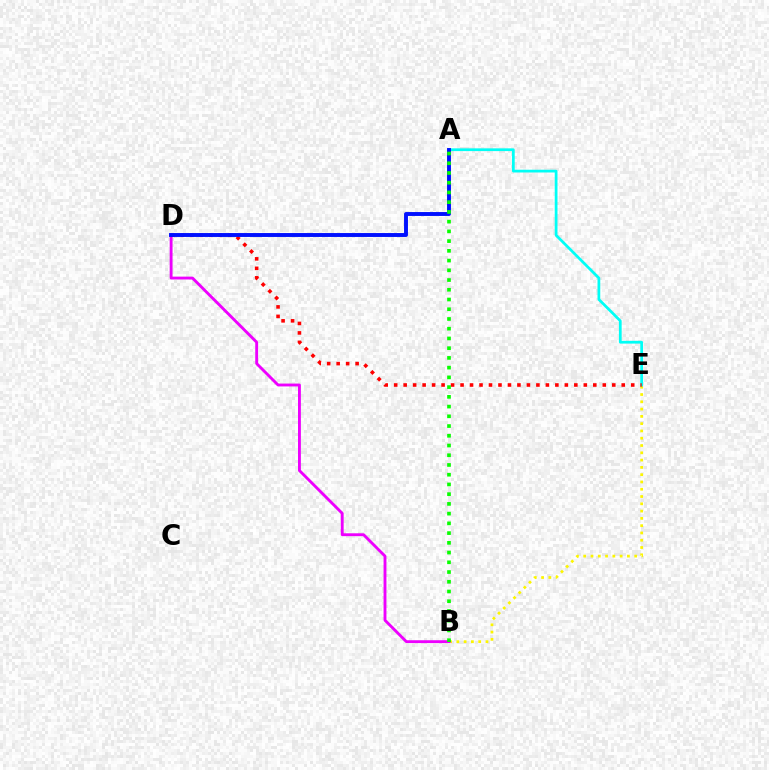{('B', 'E'): [{'color': '#fcf500', 'line_style': 'dotted', 'thickness': 1.98}], ('A', 'E'): [{'color': '#00fff6', 'line_style': 'solid', 'thickness': 1.98}], ('B', 'D'): [{'color': '#ee00ff', 'line_style': 'solid', 'thickness': 2.06}], ('D', 'E'): [{'color': '#ff0000', 'line_style': 'dotted', 'thickness': 2.58}], ('A', 'D'): [{'color': '#0010ff', 'line_style': 'solid', 'thickness': 2.81}], ('A', 'B'): [{'color': '#08ff00', 'line_style': 'dotted', 'thickness': 2.64}]}